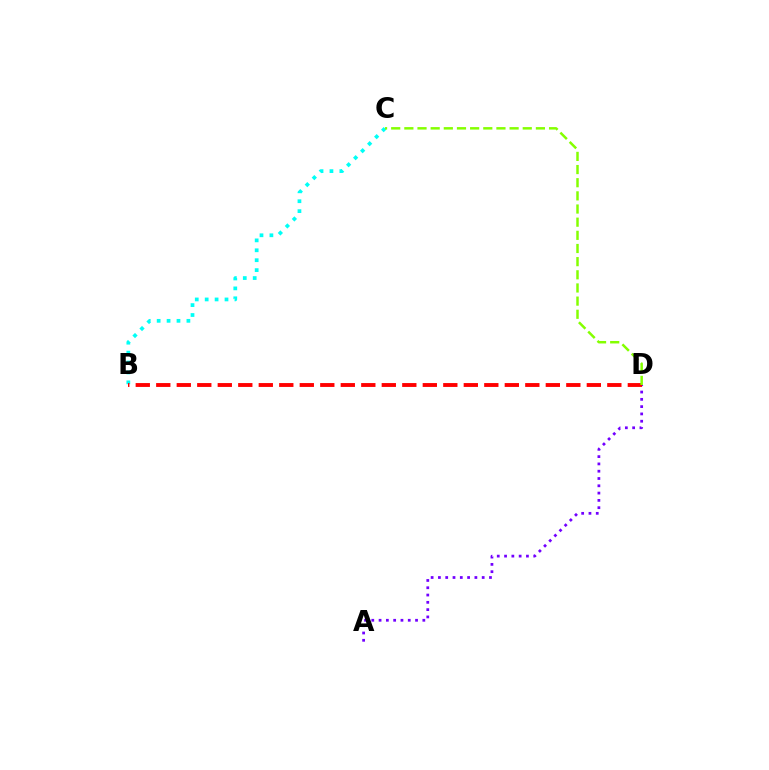{('A', 'D'): [{'color': '#7200ff', 'line_style': 'dotted', 'thickness': 1.98}], ('B', 'C'): [{'color': '#00fff6', 'line_style': 'dotted', 'thickness': 2.69}], ('B', 'D'): [{'color': '#ff0000', 'line_style': 'dashed', 'thickness': 2.79}], ('C', 'D'): [{'color': '#84ff00', 'line_style': 'dashed', 'thickness': 1.79}]}